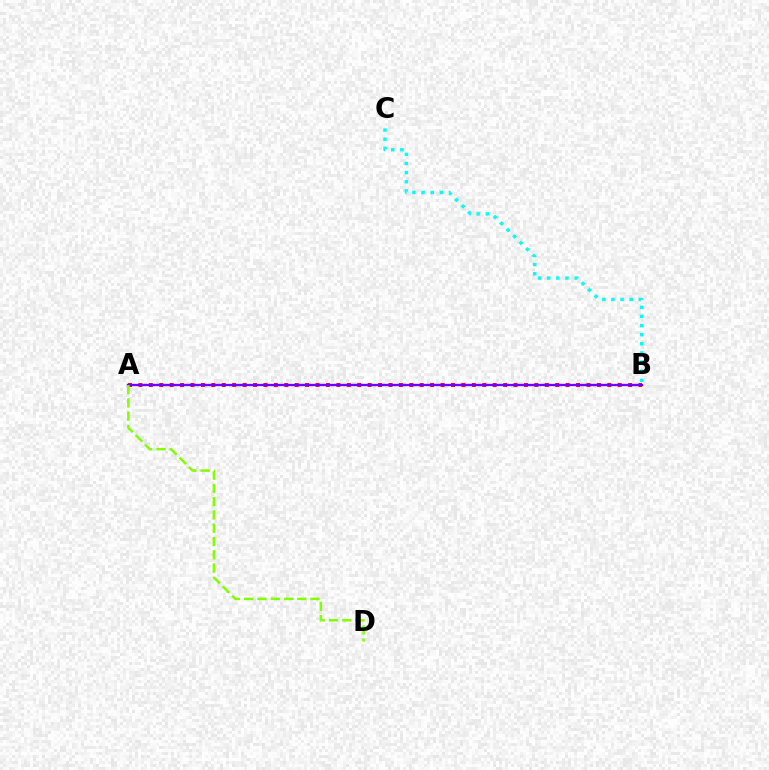{('A', 'B'): [{'color': '#ff0000', 'line_style': 'dotted', 'thickness': 2.83}, {'color': '#7200ff', 'line_style': 'solid', 'thickness': 1.68}], ('B', 'C'): [{'color': '#00fff6', 'line_style': 'dotted', 'thickness': 2.48}], ('A', 'D'): [{'color': '#84ff00', 'line_style': 'dashed', 'thickness': 1.8}]}